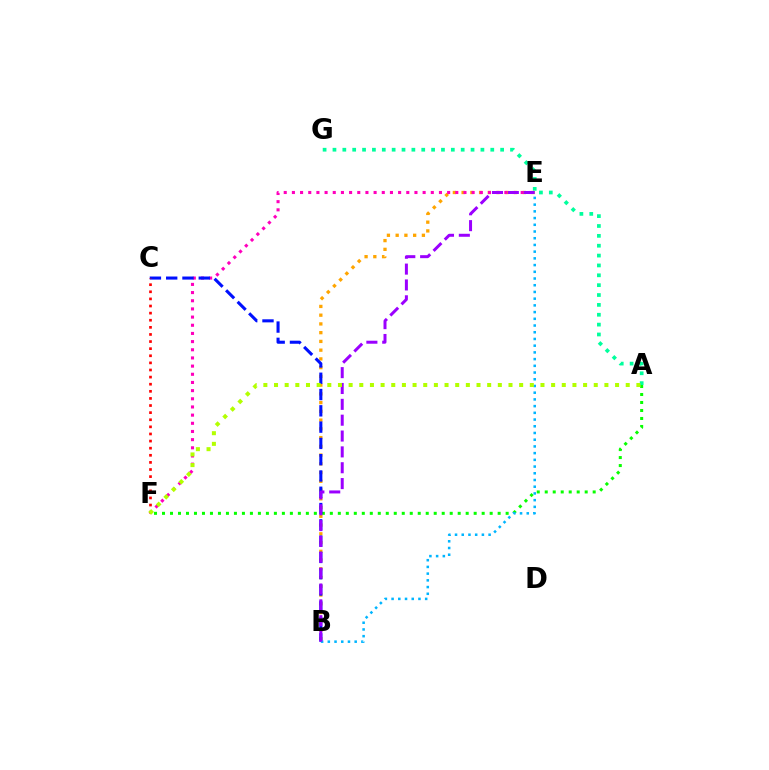{('A', 'F'): [{'color': '#08ff00', 'line_style': 'dotted', 'thickness': 2.17}, {'color': '#b3ff00', 'line_style': 'dotted', 'thickness': 2.9}], ('B', 'E'): [{'color': '#ffa500', 'line_style': 'dotted', 'thickness': 2.38}, {'color': '#00b5ff', 'line_style': 'dotted', 'thickness': 1.82}, {'color': '#9b00ff', 'line_style': 'dashed', 'thickness': 2.15}], ('E', 'F'): [{'color': '#ff00bd', 'line_style': 'dotted', 'thickness': 2.22}], ('B', 'C'): [{'color': '#0010ff', 'line_style': 'dashed', 'thickness': 2.21}], ('A', 'G'): [{'color': '#00ff9d', 'line_style': 'dotted', 'thickness': 2.68}], ('C', 'F'): [{'color': '#ff0000', 'line_style': 'dotted', 'thickness': 1.93}]}